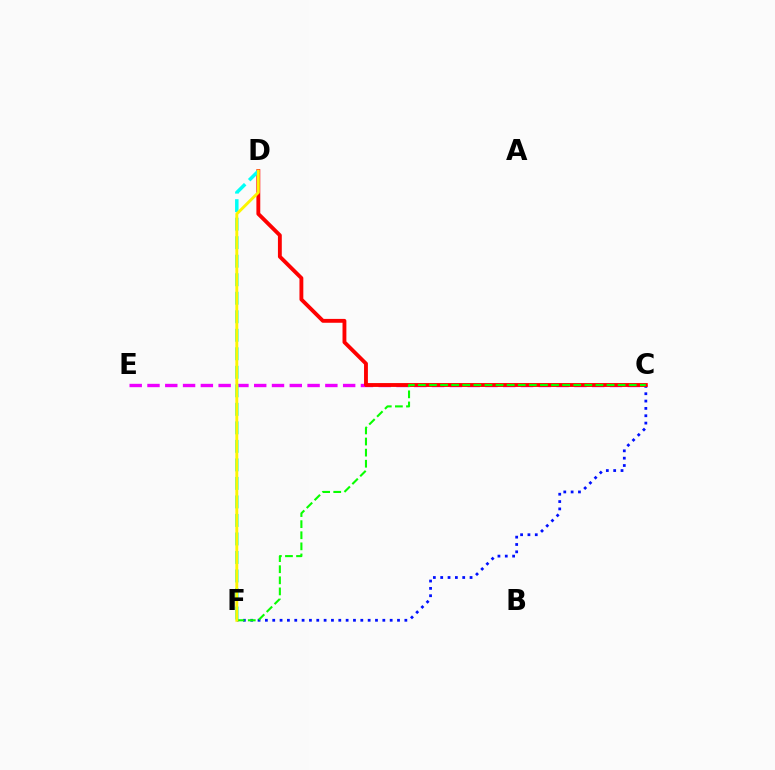{('C', 'F'): [{'color': '#0010ff', 'line_style': 'dotted', 'thickness': 1.99}, {'color': '#08ff00', 'line_style': 'dashed', 'thickness': 1.51}], ('C', 'E'): [{'color': '#ee00ff', 'line_style': 'dashed', 'thickness': 2.42}], ('C', 'D'): [{'color': '#ff0000', 'line_style': 'solid', 'thickness': 2.78}], ('D', 'F'): [{'color': '#00fff6', 'line_style': 'dashed', 'thickness': 2.52}, {'color': '#fcf500', 'line_style': 'solid', 'thickness': 2.08}]}